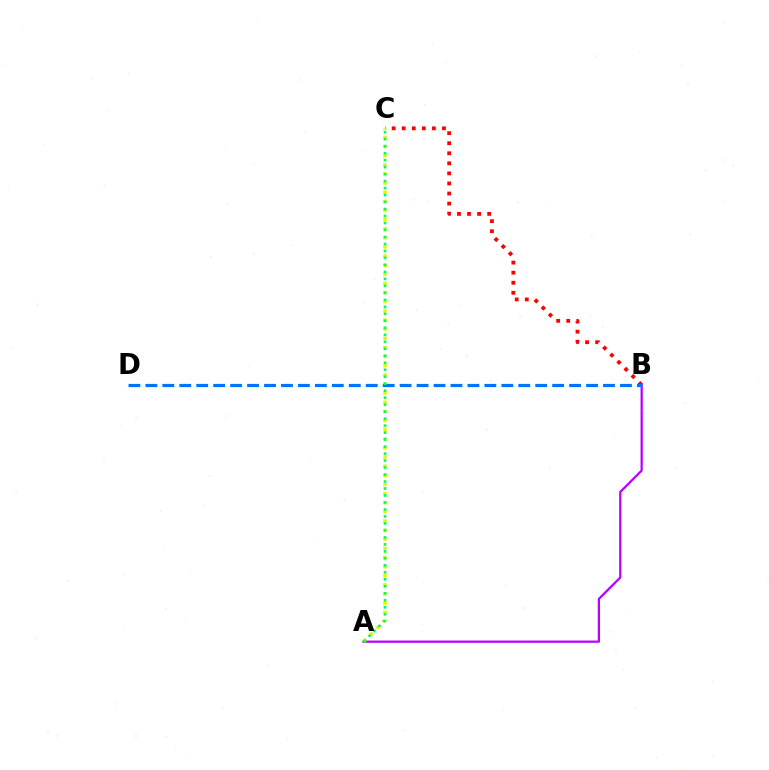{('B', 'C'): [{'color': '#ff0000', 'line_style': 'dotted', 'thickness': 2.73}], ('A', 'B'): [{'color': '#b900ff', 'line_style': 'solid', 'thickness': 1.61}], ('A', 'C'): [{'color': '#d1ff00', 'line_style': 'dotted', 'thickness': 2.48}, {'color': '#00ff5c', 'line_style': 'dotted', 'thickness': 1.9}], ('B', 'D'): [{'color': '#0074ff', 'line_style': 'dashed', 'thickness': 2.3}]}